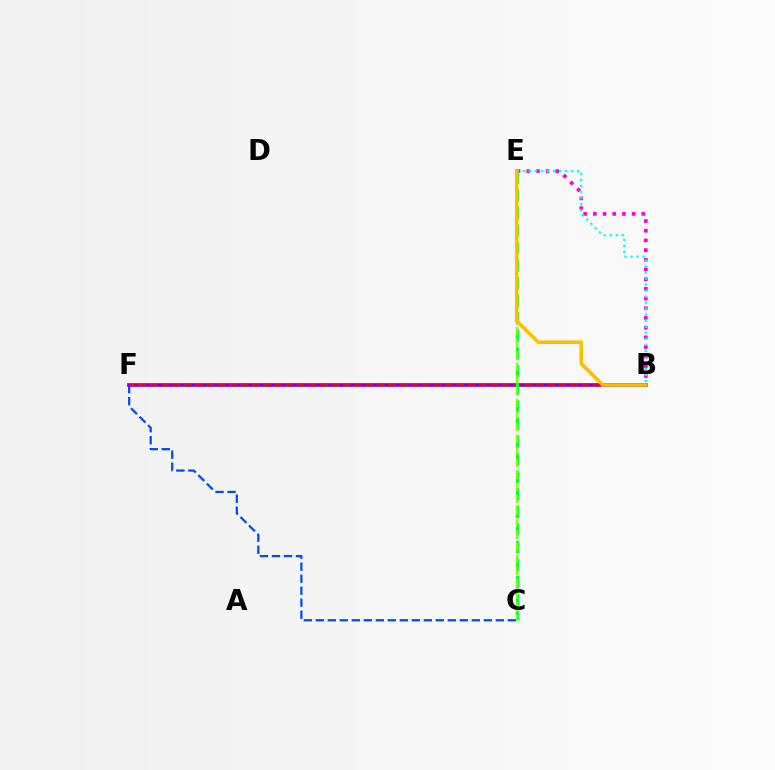{('B', 'E'): [{'color': '#ff00cf', 'line_style': 'dotted', 'thickness': 2.63}, {'color': '#00fff6', 'line_style': 'dotted', 'thickness': 1.64}, {'color': '#ffbd00', 'line_style': 'solid', 'thickness': 2.54}], ('C', 'F'): [{'color': '#004bff', 'line_style': 'dashed', 'thickness': 1.63}], ('B', 'F'): [{'color': '#7200ff', 'line_style': 'solid', 'thickness': 2.64}, {'color': '#ff0000', 'line_style': 'dashed', 'thickness': 1.54}], ('C', 'E'): [{'color': '#00ff39', 'line_style': 'dashed', 'thickness': 2.39}, {'color': '#84ff00', 'line_style': 'dashed', 'thickness': 1.63}]}